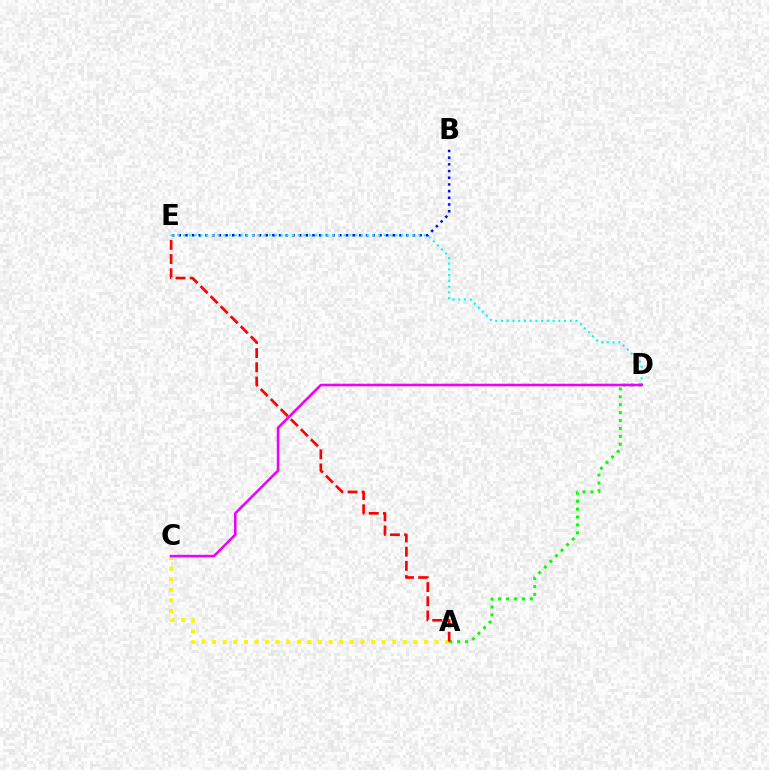{('A', 'C'): [{'color': '#fcf500', 'line_style': 'dotted', 'thickness': 2.88}], ('B', 'E'): [{'color': '#0010ff', 'line_style': 'dotted', 'thickness': 1.82}], ('A', 'D'): [{'color': '#08ff00', 'line_style': 'dotted', 'thickness': 2.15}], ('D', 'E'): [{'color': '#00fff6', 'line_style': 'dotted', 'thickness': 1.56}], ('C', 'D'): [{'color': '#ee00ff', 'line_style': 'solid', 'thickness': 1.85}], ('A', 'E'): [{'color': '#ff0000', 'line_style': 'dashed', 'thickness': 1.93}]}